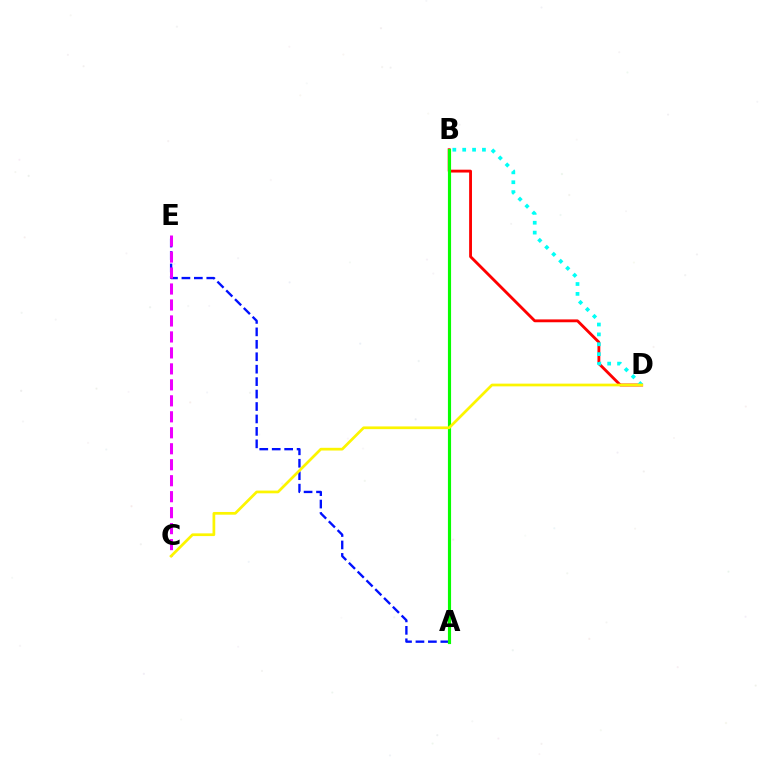{('A', 'E'): [{'color': '#0010ff', 'line_style': 'dashed', 'thickness': 1.69}], ('C', 'E'): [{'color': '#ee00ff', 'line_style': 'dashed', 'thickness': 2.17}], ('B', 'D'): [{'color': '#ff0000', 'line_style': 'solid', 'thickness': 2.05}, {'color': '#00fff6', 'line_style': 'dotted', 'thickness': 2.68}], ('A', 'B'): [{'color': '#08ff00', 'line_style': 'solid', 'thickness': 2.26}], ('C', 'D'): [{'color': '#fcf500', 'line_style': 'solid', 'thickness': 1.96}]}